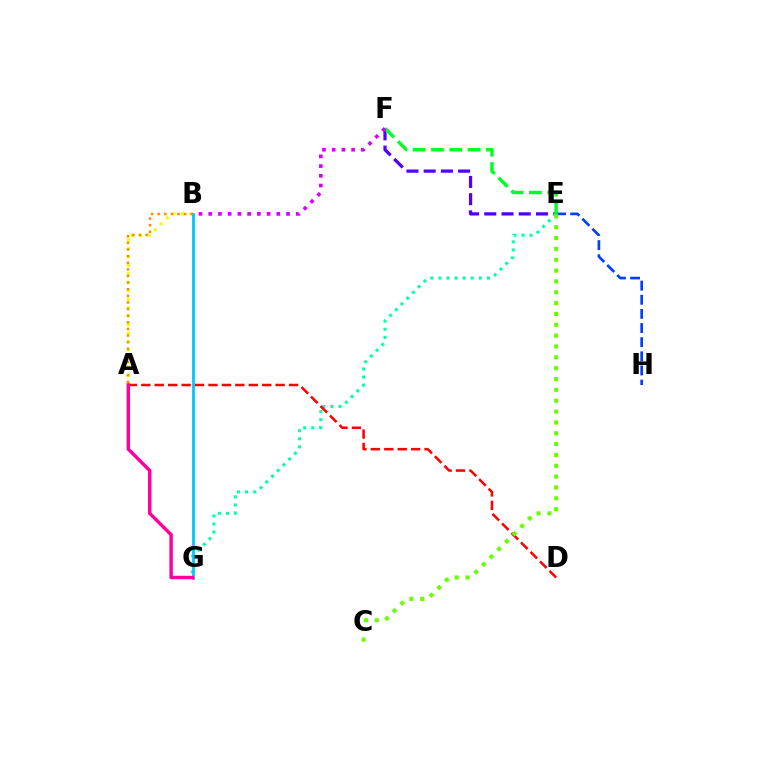{('A', 'B'): [{'color': '#eeff00', 'line_style': 'dotted', 'thickness': 2.3}, {'color': '#ff8800', 'line_style': 'dotted', 'thickness': 1.8}], ('E', 'F'): [{'color': '#4f00ff', 'line_style': 'dashed', 'thickness': 2.34}, {'color': '#00ff27', 'line_style': 'dashed', 'thickness': 2.49}], ('E', 'H'): [{'color': '#003fff', 'line_style': 'dashed', 'thickness': 1.92}], ('E', 'G'): [{'color': '#00ffaf', 'line_style': 'dotted', 'thickness': 2.2}], ('B', 'F'): [{'color': '#d600ff', 'line_style': 'dotted', 'thickness': 2.64}], ('B', 'G'): [{'color': '#00c7ff', 'line_style': 'solid', 'thickness': 2.02}], ('A', 'D'): [{'color': '#ff0000', 'line_style': 'dashed', 'thickness': 1.82}], ('A', 'G'): [{'color': '#ff00a0', 'line_style': 'solid', 'thickness': 2.48}], ('C', 'E'): [{'color': '#66ff00', 'line_style': 'dotted', 'thickness': 2.95}]}